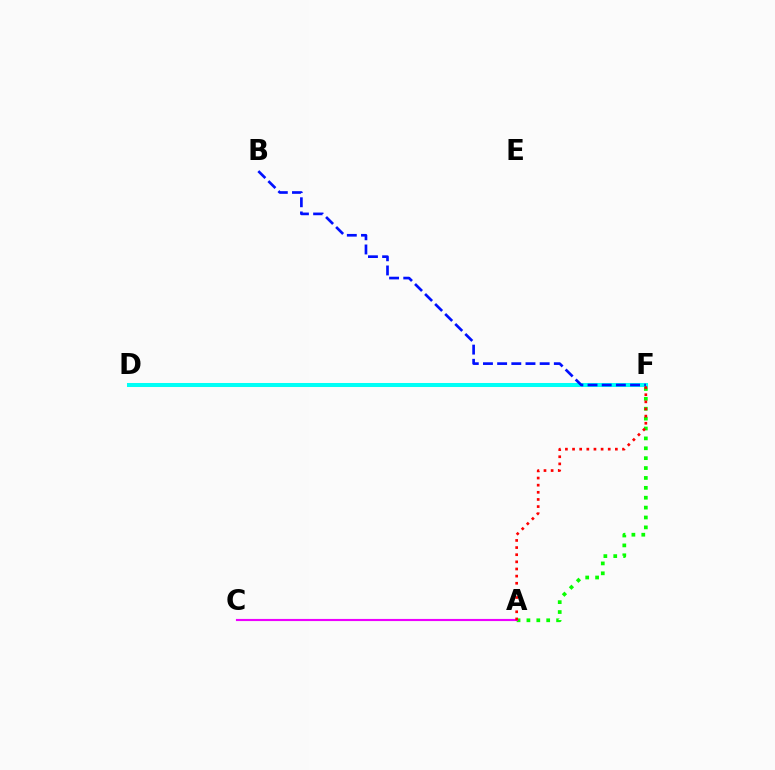{('D', 'F'): [{'color': '#fcf500', 'line_style': 'dotted', 'thickness': 1.67}, {'color': '#00fff6', 'line_style': 'solid', 'thickness': 2.9}], ('B', 'F'): [{'color': '#0010ff', 'line_style': 'dashed', 'thickness': 1.93}], ('A', 'F'): [{'color': '#08ff00', 'line_style': 'dotted', 'thickness': 2.69}, {'color': '#ff0000', 'line_style': 'dotted', 'thickness': 1.94}], ('A', 'C'): [{'color': '#ee00ff', 'line_style': 'solid', 'thickness': 1.54}]}